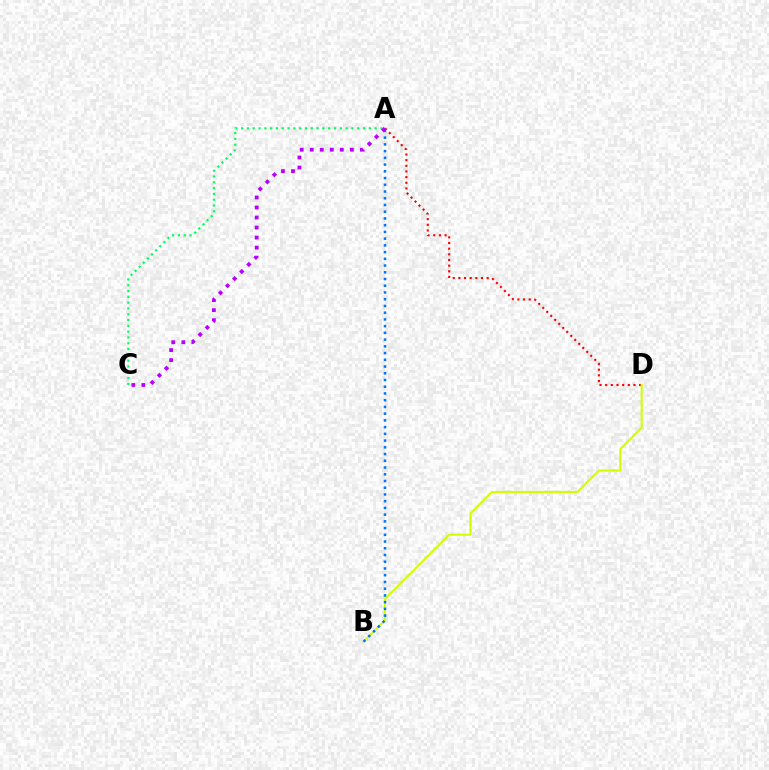{('A', 'D'): [{'color': '#ff0000', 'line_style': 'dotted', 'thickness': 1.54}], ('A', 'C'): [{'color': '#00ff5c', 'line_style': 'dotted', 'thickness': 1.58}, {'color': '#b900ff', 'line_style': 'dotted', 'thickness': 2.73}], ('B', 'D'): [{'color': '#d1ff00', 'line_style': 'solid', 'thickness': 1.5}], ('A', 'B'): [{'color': '#0074ff', 'line_style': 'dotted', 'thickness': 1.83}]}